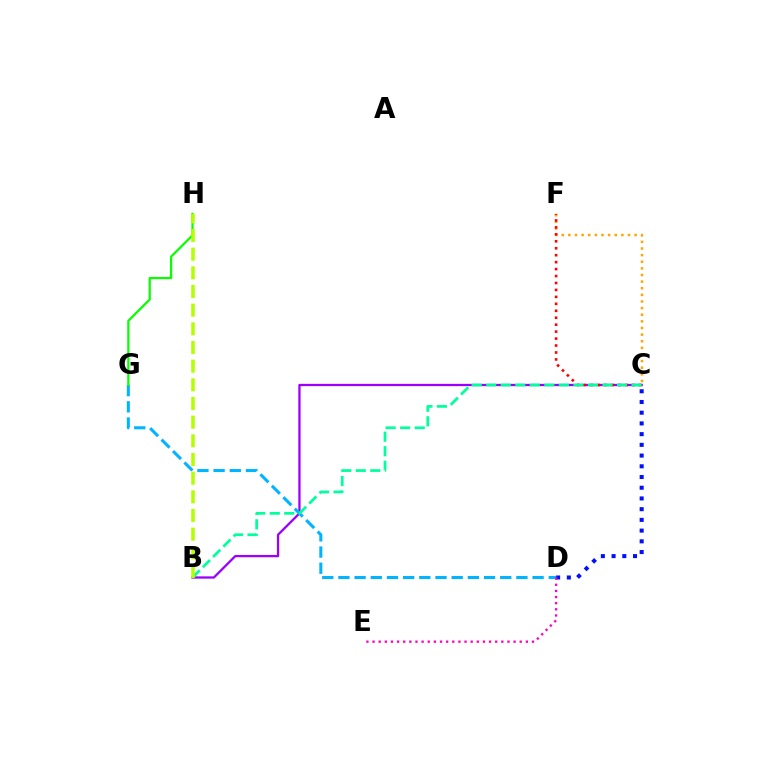{('B', 'C'): [{'color': '#9b00ff', 'line_style': 'solid', 'thickness': 1.64}, {'color': '#00ff9d', 'line_style': 'dashed', 'thickness': 1.97}], ('C', 'D'): [{'color': '#0010ff', 'line_style': 'dotted', 'thickness': 2.91}], ('D', 'G'): [{'color': '#00b5ff', 'line_style': 'dashed', 'thickness': 2.2}], ('D', 'E'): [{'color': '#ff00bd', 'line_style': 'dotted', 'thickness': 1.67}], ('C', 'F'): [{'color': '#ffa500', 'line_style': 'dotted', 'thickness': 1.8}, {'color': '#ff0000', 'line_style': 'dotted', 'thickness': 1.89}], ('G', 'H'): [{'color': '#08ff00', 'line_style': 'solid', 'thickness': 1.59}], ('B', 'H'): [{'color': '#b3ff00', 'line_style': 'dashed', 'thickness': 2.54}]}